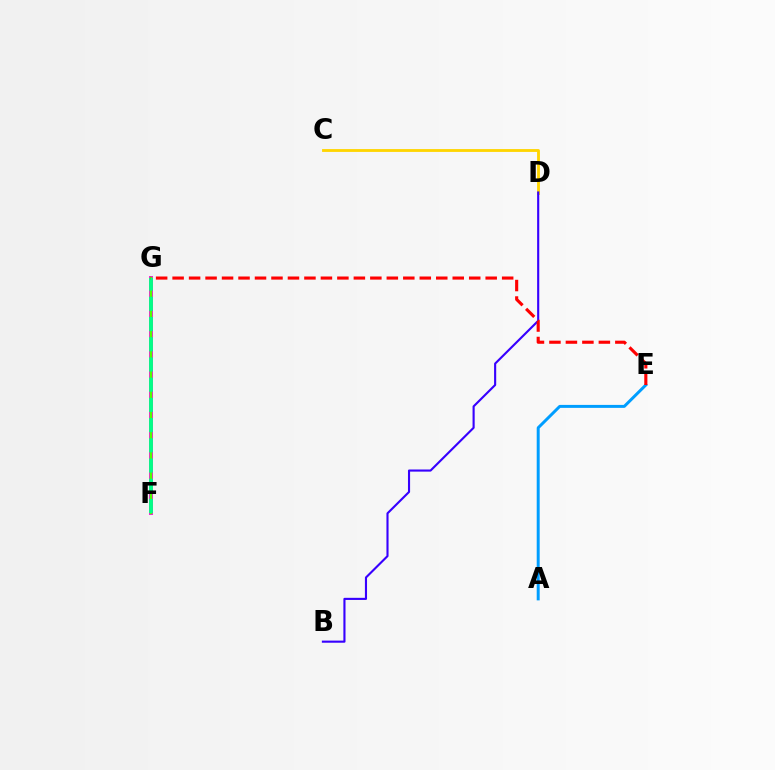{('F', 'G'): [{'color': '#ff00ed', 'line_style': 'solid', 'thickness': 2.81}, {'color': '#4fff00', 'line_style': 'solid', 'thickness': 1.77}, {'color': '#00ff86', 'line_style': 'dashed', 'thickness': 2.75}], ('C', 'D'): [{'color': '#ffd500', 'line_style': 'solid', 'thickness': 2.04}], ('B', 'D'): [{'color': '#3700ff', 'line_style': 'solid', 'thickness': 1.53}], ('A', 'E'): [{'color': '#009eff', 'line_style': 'solid', 'thickness': 2.14}], ('E', 'G'): [{'color': '#ff0000', 'line_style': 'dashed', 'thickness': 2.24}]}